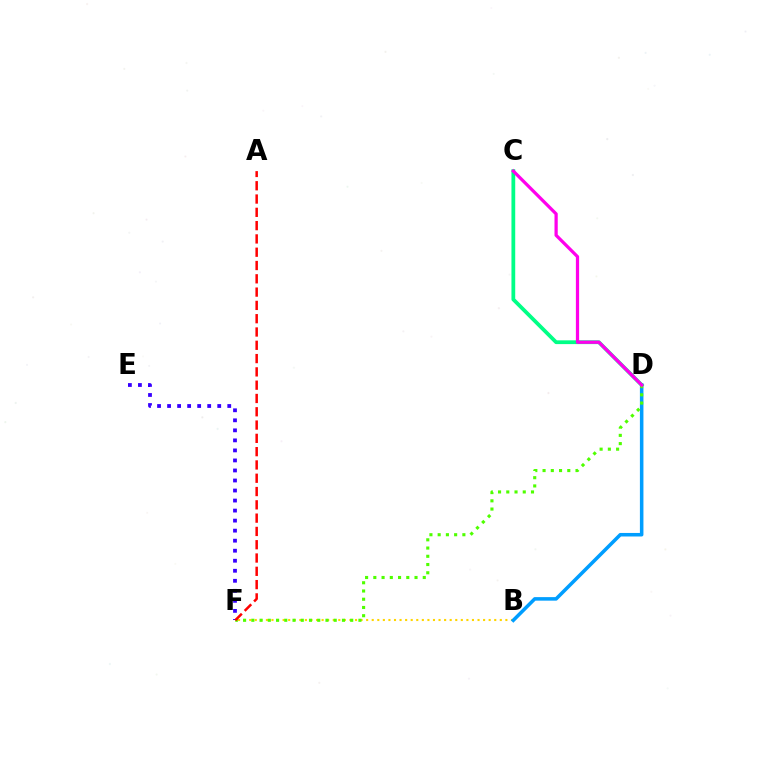{('B', 'F'): [{'color': '#ffd500', 'line_style': 'dotted', 'thickness': 1.51}], ('E', 'F'): [{'color': '#3700ff', 'line_style': 'dotted', 'thickness': 2.73}], ('B', 'D'): [{'color': '#009eff', 'line_style': 'solid', 'thickness': 2.55}], ('C', 'D'): [{'color': '#00ff86', 'line_style': 'solid', 'thickness': 2.71}, {'color': '#ff00ed', 'line_style': 'solid', 'thickness': 2.33}], ('D', 'F'): [{'color': '#4fff00', 'line_style': 'dotted', 'thickness': 2.24}], ('A', 'F'): [{'color': '#ff0000', 'line_style': 'dashed', 'thickness': 1.81}]}